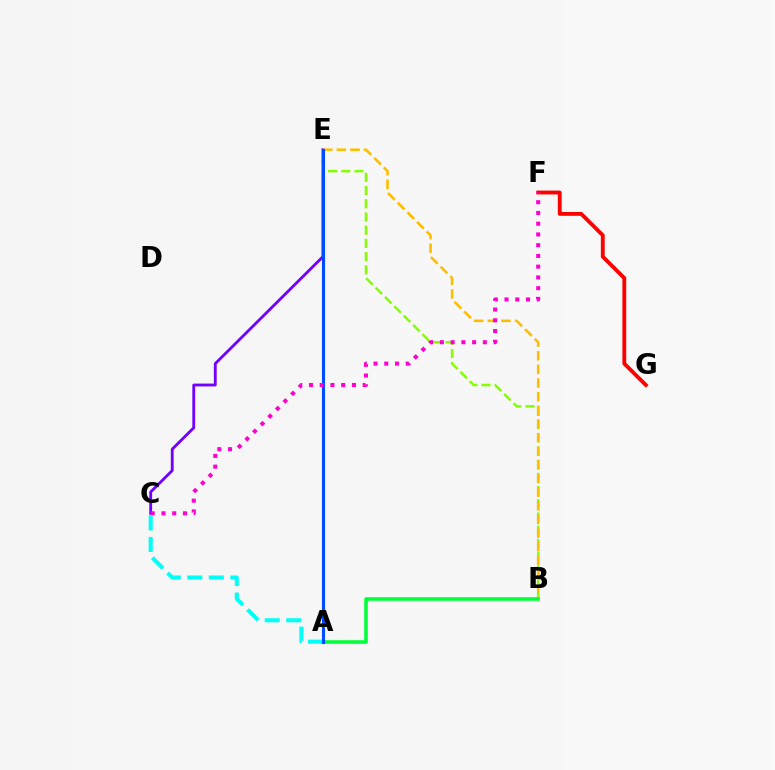{('C', 'E'): [{'color': '#7200ff', 'line_style': 'solid', 'thickness': 2.03}], ('F', 'G'): [{'color': '#ff0000', 'line_style': 'solid', 'thickness': 2.76}], ('B', 'E'): [{'color': '#84ff00', 'line_style': 'dashed', 'thickness': 1.79}, {'color': '#ffbd00', 'line_style': 'dashed', 'thickness': 1.85}], ('A', 'B'): [{'color': '#00ff39', 'line_style': 'solid', 'thickness': 2.56}], ('A', 'C'): [{'color': '#00fff6', 'line_style': 'dashed', 'thickness': 2.92}], ('A', 'E'): [{'color': '#004bff', 'line_style': 'solid', 'thickness': 2.22}], ('C', 'F'): [{'color': '#ff00cf', 'line_style': 'dotted', 'thickness': 2.92}]}